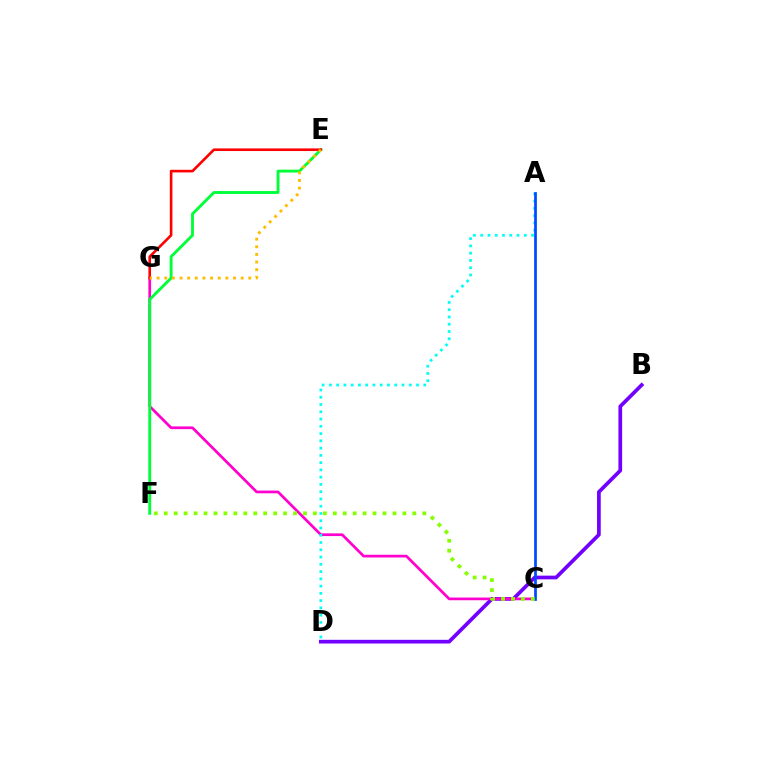{('B', 'D'): [{'color': '#7200ff', 'line_style': 'solid', 'thickness': 2.67}], ('C', 'G'): [{'color': '#ff00cf', 'line_style': 'solid', 'thickness': 1.95}], ('A', 'D'): [{'color': '#00fff6', 'line_style': 'dotted', 'thickness': 1.97}], ('A', 'C'): [{'color': '#004bff', 'line_style': 'solid', 'thickness': 1.96}], ('E', 'F'): [{'color': '#00ff39', 'line_style': 'solid', 'thickness': 2.08}], ('E', 'G'): [{'color': '#ff0000', 'line_style': 'solid', 'thickness': 1.89}, {'color': '#ffbd00', 'line_style': 'dotted', 'thickness': 2.07}], ('C', 'F'): [{'color': '#84ff00', 'line_style': 'dotted', 'thickness': 2.7}]}